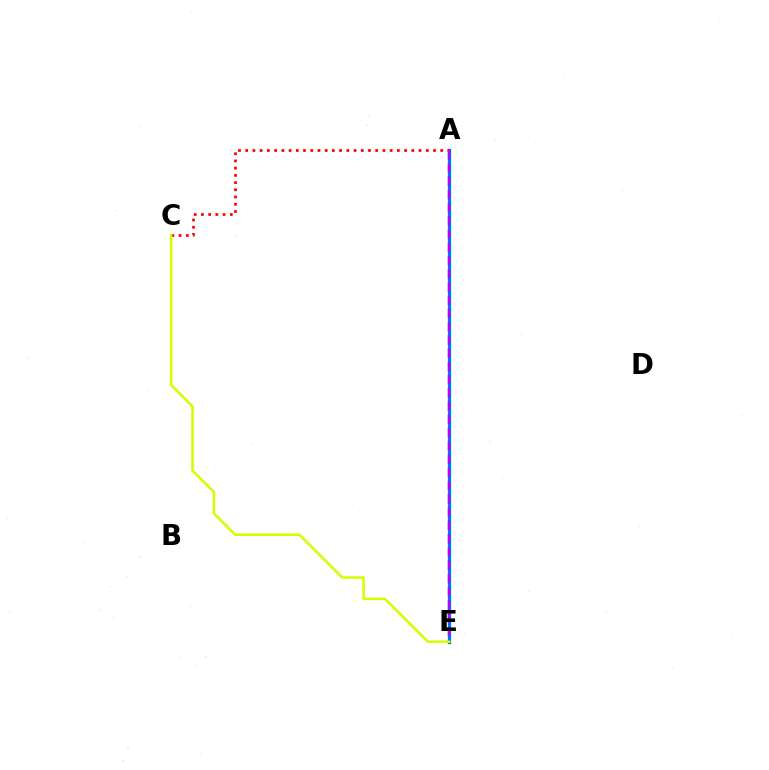{('A', 'E'): [{'color': '#00ff5c', 'line_style': 'solid', 'thickness': 2.43}, {'color': '#0074ff', 'line_style': 'solid', 'thickness': 2.17}, {'color': '#b900ff', 'line_style': 'dashed', 'thickness': 1.8}], ('A', 'C'): [{'color': '#ff0000', 'line_style': 'dotted', 'thickness': 1.96}], ('C', 'E'): [{'color': '#d1ff00', 'line_style': 'solid', 'thickness': 1.82}]}